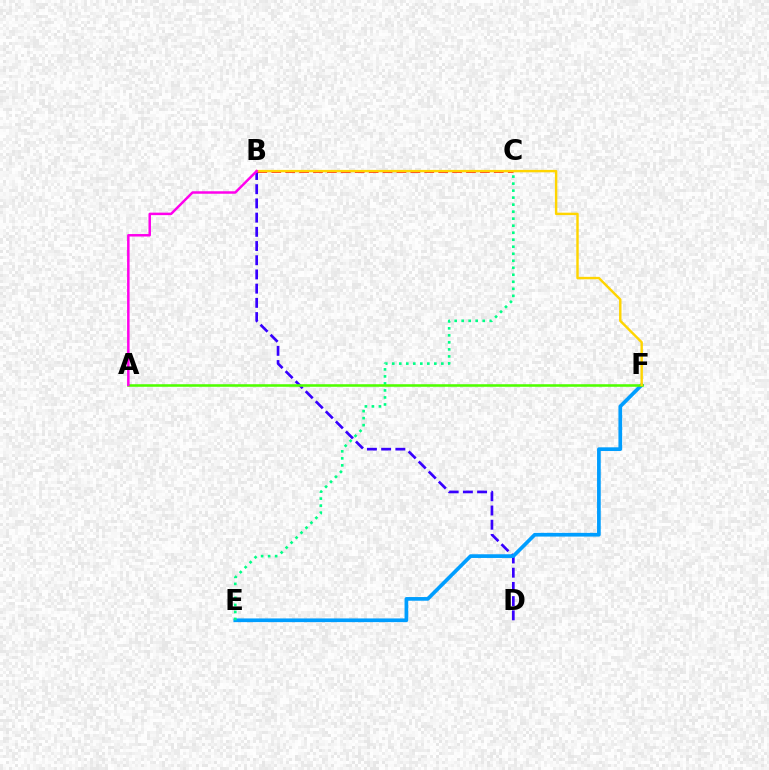{('B', 'D'): [{'color': '#3700ff', 'line_style': 'dashed', 'thickness': 1.93}], ('E', 'F'): [{'color': '#009eff', 'line_style': 'solid', 'thickness': 2.66}], ('B', 'C'): [{'color': '#ff0000', 'line_style': 'dashed', 'thickness': 1.89}], ('C', 'E'): [{'color': '#00ff86', 'line_style': 'dotted', 'thickness': 1.91}], ('A', 'F'): [{'color': '#4fff00', 'line_style': 'solid', 'thickness': 1.84}], ('B', 'F'): [{'color': '#ffd500', 'line_style': 'solid', 'thickness': 1.74}], ('A', 'B'): [{'color': '#ff00ed', 'line_style': 'solid', 'thickness': 1.79}]}